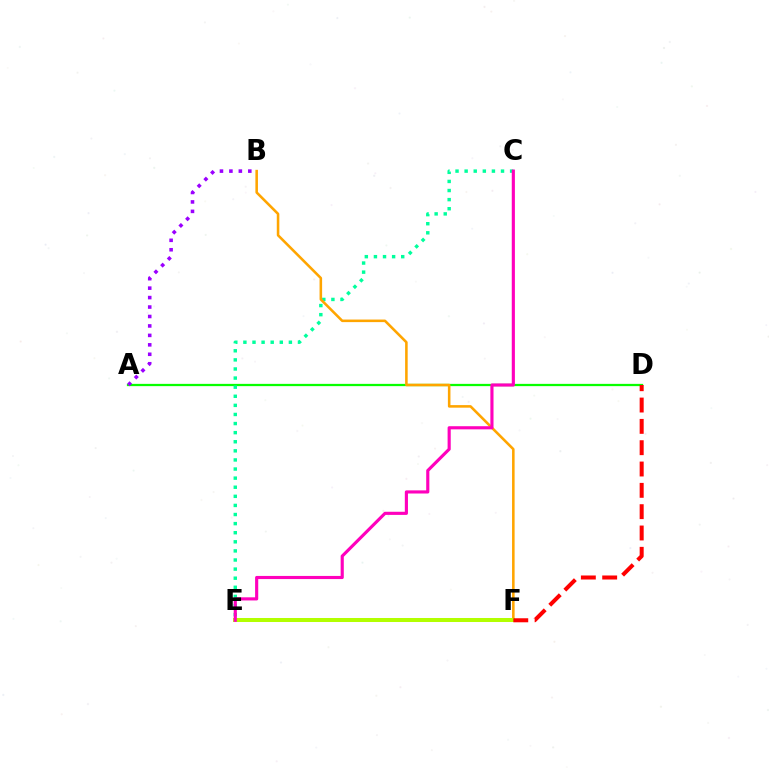{('A', 'D'): [{'color': '#08ff00', 'line_style': 'solid', 'thickness': 1.63}], ('E', 'F'): [{'color': '#0010ff', 'line_style': 'dotted', 'thickness': 1.54}, {'color': '#00b5ff', 'line_style': 'solid', 'thickness': 1.51}, {'color': '#b3ff00', 'line_style': 'solid', 'thickness': 2.88}], ('C', 'E'): [{'color': '#00ff9d', 'line_style': 'dotted', 'thickness': 2.47}, {'color': '#ff00bd', 'line_style': 'solid', 'thickness': 2.26}], ('B', 'F'): [{'color': '#ffa500', 'line_style': 'solid', 'thickness': 1.85}], ('A', 'B'): [{'color': '#9b00ff', 'line_style': 'dotted', 'thickness': 2.57}], ('D', 'F'): [{'color': '#ff0000', 'line_style': 'dashed', 'thickness': 2.9}]}